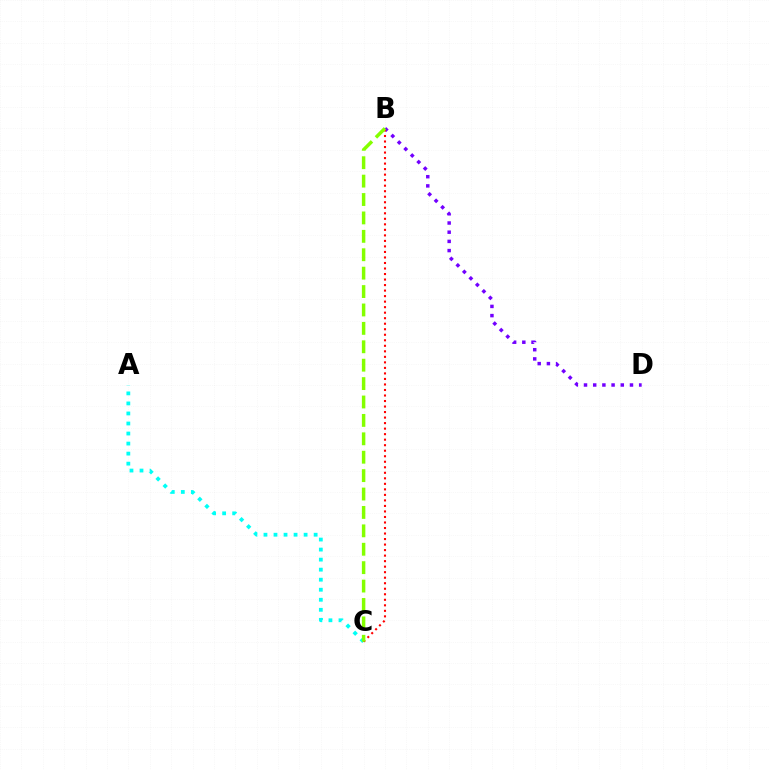{('A', 'C'): [{'color': '#00fff6', 'line_style': 'dotted', 'thickness': 2.73}], ('B', 'D'): [{'color': '#7200ff', 'line_style': 'dotted', 'thickness': 2.5}], ('B', 'C'): [{'color': '#ff0000', 'line_style': 'dotted', 'thickness': 1.5}, {'color': '#84ff00', 'line_style': 'dashed', 'thickness': 2.5}]}